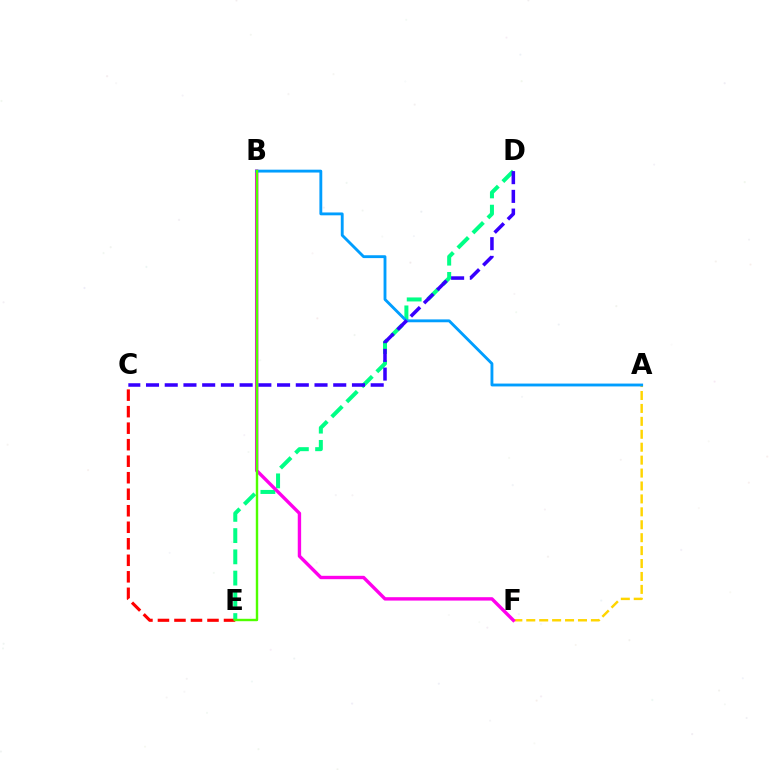{('A', 'F'): [{'color': '#ffd500', 'line_style': 'dashed', 'thickness': 1.76}], ('C', 'E'): [{'color': '#ff0000', 'line_style': 'dashed', 'thickness': 2.24}], ('D', 'E'): [{'color': '#00ff86', 'line_style': 'dashed', 'thickness': 2.89}], ('B', 'F'): [{'color': '#ff00ed', 'line_style': 'solid', 'thickness': 2.44}], ('A', 'B'): [{'color': '#009eff', 'line_style': 'solid', 'thickness': 2.06}], ('C', 'D'): [{'color': '#3700ff', 'line_style': 'dashed', 'thickness': 2.54}], ('B', 'E'): [{'color': '#4fff00', 'line_style': 'solid', 'thickness': 1.74}]}